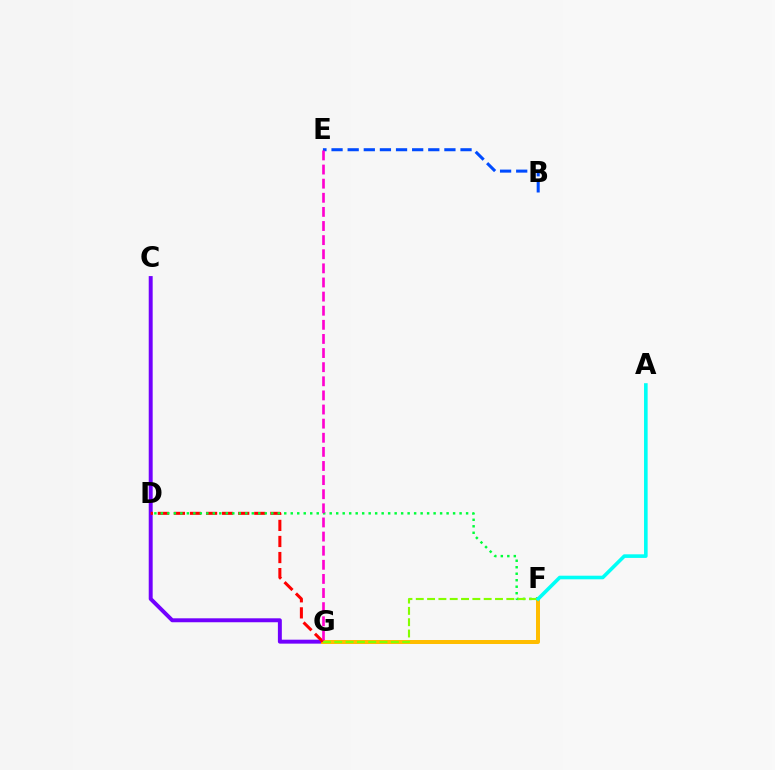{('C', 'G'): [{'color': '#7200ff', 'line_style': 'solid', 'thickness': 2.84}], ('B', 'E'): [{'color': '#004bff', 'line_style': 'dashed', 'thickness': 2.19}], ('F', 'G'): [{'color': '#ffbd00', 'line_style': 'solid', 'thickness': 2.86}, {'color': '#84ff00', 'line_style': 'dashed', 'thickness': 1.54}], ('D', 'G'): [{'color': '#ff0000', 'line_style': 'dashed', 'thickness': 2.18}], ('D', 'F'): [{'color': '#00ff39', 'line_style': 'dotted', 'thickness': 1.76}], ('E', 'G'): [{'color': '#ff00cf', 'line_style': 'dashed', 'thickness': 1.92}], ('A', 'F'): [{'color': '#00fff6', 'line_style': 'solid', 'thickness': 2.6}]}